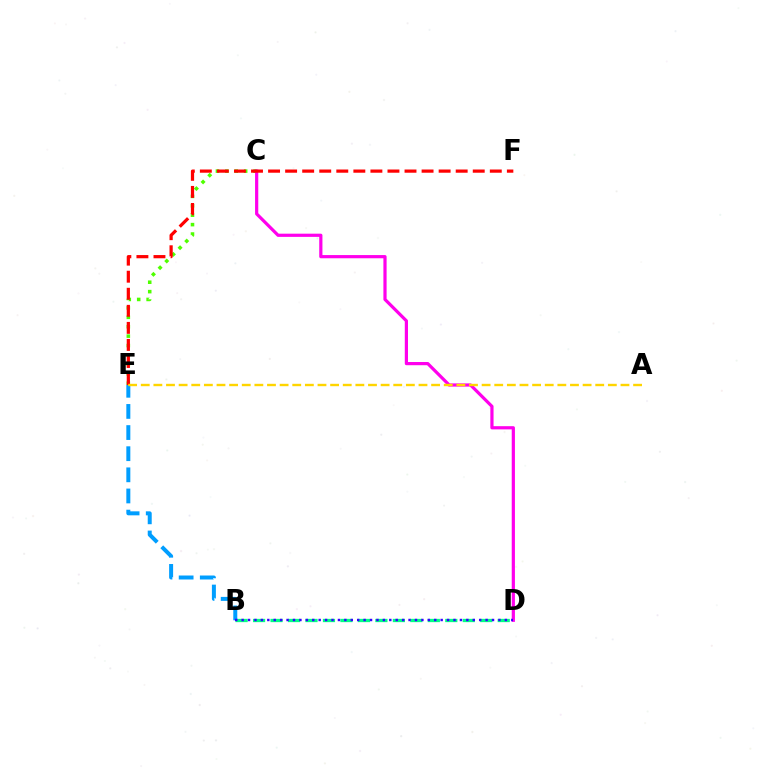{('C', 'E'): [{'color': '#4fff00', 'line_style': 'dotted', 'thickness': 2.56}], ('B', 'D'): [{'color': '#00ff86', 'line_style': 'dashed', 'thickness': 2.37}, {'color': '#3700ff', 'line_style': 'dotted', 'thickness': 1.74}], ('C', 'D'): [{'color': '#ff00ed', 'line_style': 'solid', 'thickness': 2.31}], ('E', 'F'): [{'color': '#ff0000', 'line_style': 'dashed', 'thickness': 2.32}], ('B', 'E'): [{'color': '#009eff', 'line_style': 'dashed', 'thickness': 2.87}], ('A', 'E'): [{'color': '#ffd500', 'line_style': 'dashed', 'thickness': 1.72}]}